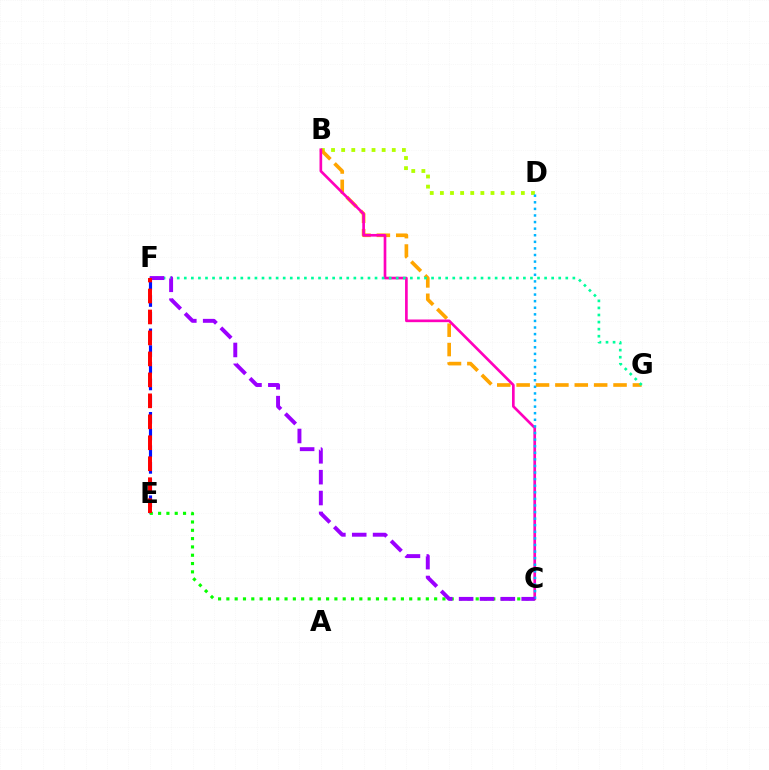{('B', 'D'): [{'color': '#b3ff00', 'line_style': 'dotted', 'thickness': 2.75}], ('B', 'G'): [{'color': '#ffa500', 'line_style': 'dashed', 'thickness': 2.63}], ('B', 'C'): [{'color': '#ff00bd', 'line_style': 'solid', 'thickness': 1.92}], ('F', 'G'): [{'color': '#00ff9d', 'line_style': 'dotted', 'thickness': 1.92}], ('E', 'F'): [{'color': '#0010ff', 'line_style': 'dashed', 'thickness': 2.27}, {'color': '#ff0000', 'line_style': 'dashed', 'thickness': 2.85}], ('C', 'E'): [{'color': '#08ff00', 'line_style': 'dotted', 'thickness': 2.26}], ('C', 'D'): [{'color': '#00b5ff', 'line_style': 'dotted', 'thickness': 1.79}], ('C', 'F'): [{'color': '#9b00ff', 'line_style': 'dashed', 'thickness': 2.83}]}